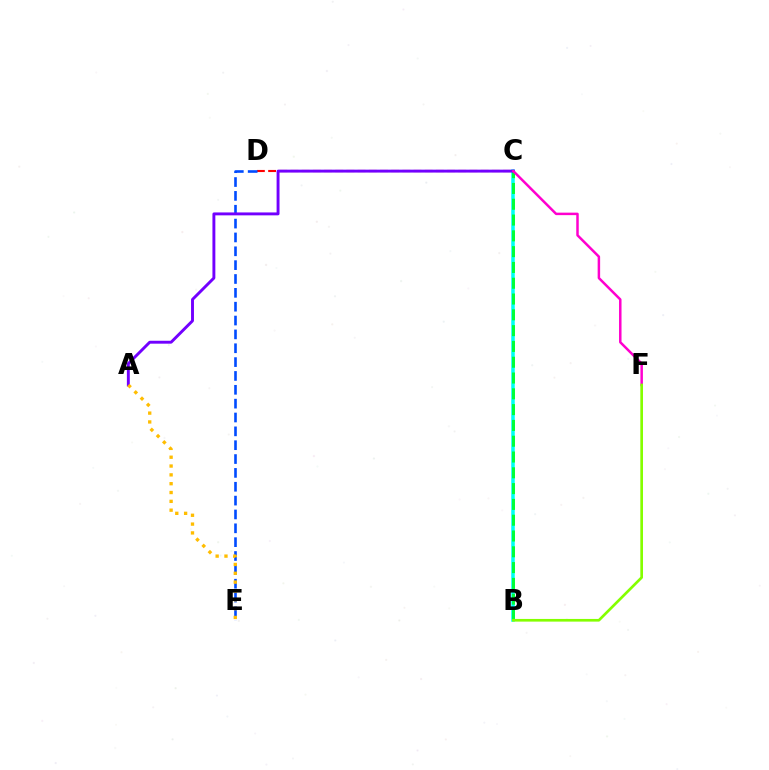{('C', 'D'): [{'color': '#ff0000', 'line_style': 'dashed', 'thickness': 1.52}], ('D', 'E'): [{'color': '#004bff', 'line_style': 'dashed', 'thickness': 1.88}], ('B', 'C'): [{'color': '#00fff6', 'line_style': 'solid', 'thickness': 2.54}, {'color': '#00ff39', 'line_style': 'dashed', 'thickness': 2.15}], ('A', 'C'): [{'color': '#7200ff', 'line_style': 'solid', 'thickness': 2.1}], ('A', 'E'): [{'color': '#ffbd00', 'line_style': 'dotted', 'thickness': 2.4}], ('C', 'F'): [{'color': '#ff00cf', 'line_style': 'solid', 'thickness': 1.79}], ('B', 'F'): [{'color': '#84ff00', 'line_style': 'solid', 'thickness': 1.92}]}